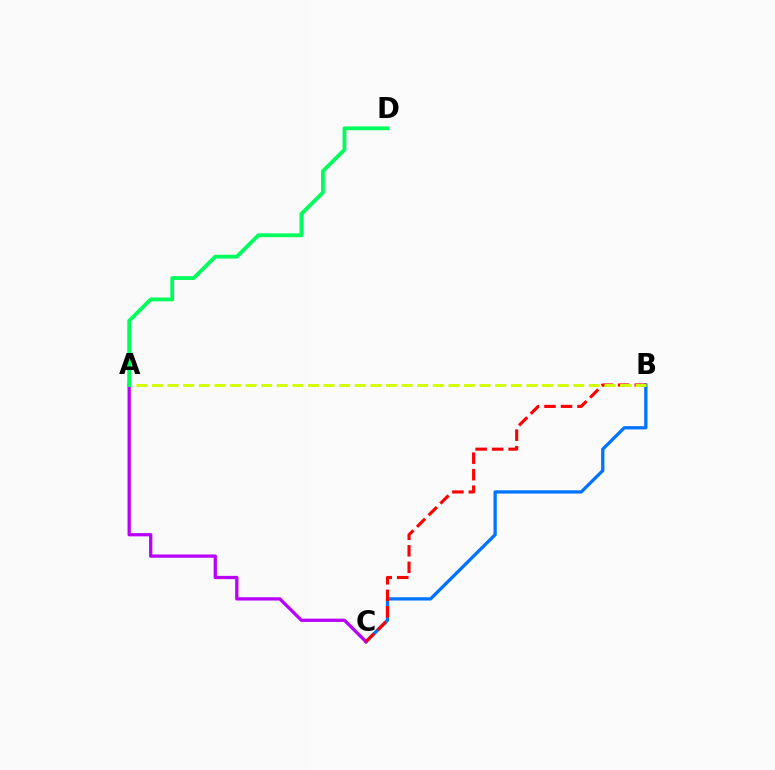{('B', 'C'): [{'color': '#0074ff', 'line_style': 'solid', 'thickness': 2.36}, {'color': '#ff0000', 'line_style': 'dashed', 'thickness': 2.24}], ('A', 'C'): [{'color': '#b900ff', 'line_style': 'solid', 'thickness': 2.35}], ('A', 'B'): [{'color': '#d1ff00', 'line_style': 'dashed', 'thickness': 2.12}], ('A', 'D'): [{'color': '#00ff5c', 'line_style': 'solid', 'thickness': 2.75}]}